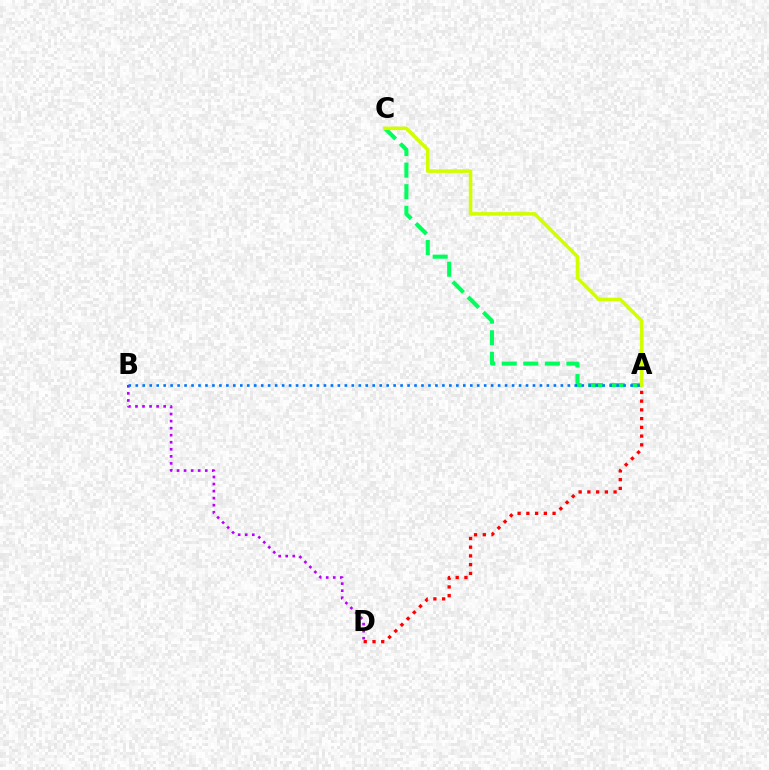{('A', 'C'): [{'color': '#00ff5c', 'line_style': 'dashed', 'thickness': 2.93}, {'color': '#d1ff00', 'line_style': 'solid', 'thickness': 2.56}], ('A', 'D'): [{'color': '#ff0000', 'line_style': 'dotted', 'thickness': 2.37}], ('B', 'D'): [{'color': '#b900ff', 'line_style': 'dotted', 'thickness': 1.92}], ('A', 'B'): [{'color': '#0074ff', 'line_style': 'dotted', 'thickness': 1.89}]}